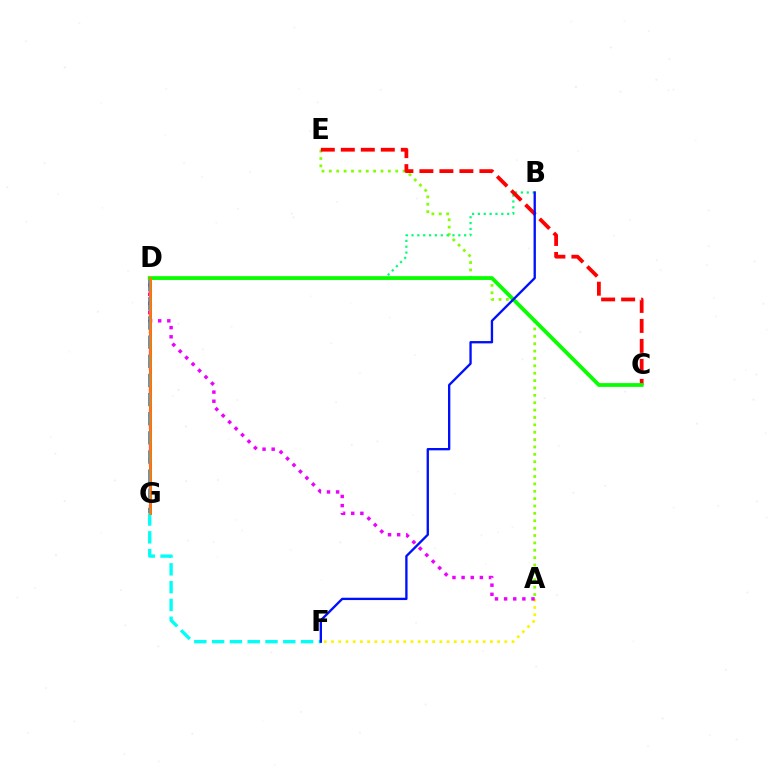{('D', 'G'): [{'color': '#7200ff', 'line_style': 'solid', 'thickness': 2.01}, {'color': '#ff0094', 'line_style': 'dashed', 'thickness': 1.62}, {'color': '#008cff', 'line_style': 'dashed', 'thickness': 2.6}, {'color': '#ff7c00', 'line_style': 'solid', 'thickness': 1.98}], ('A', 'F'): [{'color': '#fcf500', 'line_style': 'dotted', 'thickness': 1.96}], ('A', 'D'): [{'color': '#ee00ff', 'line_style': 'dotted', 'thickness': 2.48}], ('F', 'G'): [{'color': '#00fff6', 'line_style': 'dashed', 'thickness': 2.42}], ('A', 'E'): [{'color': '#84ff00', 'line_style': 'dotted', 'thickness': 2.0}], ('B', 'D'): [{'color': '#00ff74', 'line_style': 'dotted', 'thickness': 1.59}], ('C', 'E'): [{'color': '#ff0000', 'line_style': 'dashed', 'thickness': 2.72}], ('C', 'D'): [{'color': '#08ff00', 'line_style': 'solid', 'thickness': 2.73}], ('B', 'F'): [{'color': '#0010ff', 'line_style': 'solid', 'thickness': 1.68}]}